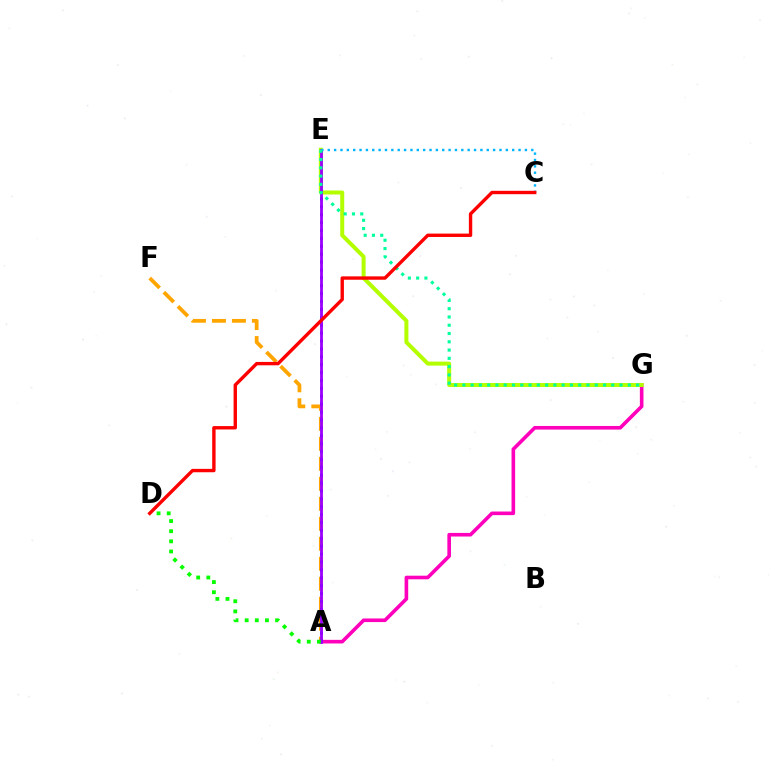{('A', 'F'): [{'color': '#ffa500', 'line_style': 'dashed', 'thickness': 2.72}], ('A', 'G'): [{'color': '#ff00bd', 'line_style': 'solid', 'thickness': 2.6}], ('A', 'E'): [{'color': '#0010ff', 'line_style': 'dotted', 'thickness': 2.14}, {'color': '#9b00ff', 'line_style': 'solid', 'thickness': 2.02}], ('E', 'G'): [{'color': '#b3ff00', 'line_style': 'solid', 'thickness': 2.89}, {'color': '#00ff9d', 'line_style': 'dotted', 'thickness': 2.25}], ('A', 'D'): [{'color': '#08ff00', 'line_style': 'dotted', 'thickness': 2.76}], ('C', 'E'): [{'color': '#00b5ff', 'line_style': 'dotted', 'thickness': 1.73}], ('C', 'D'): [{'color': '#ff0000', 'line_style': 'solid', 'thickness': 2.43}]}